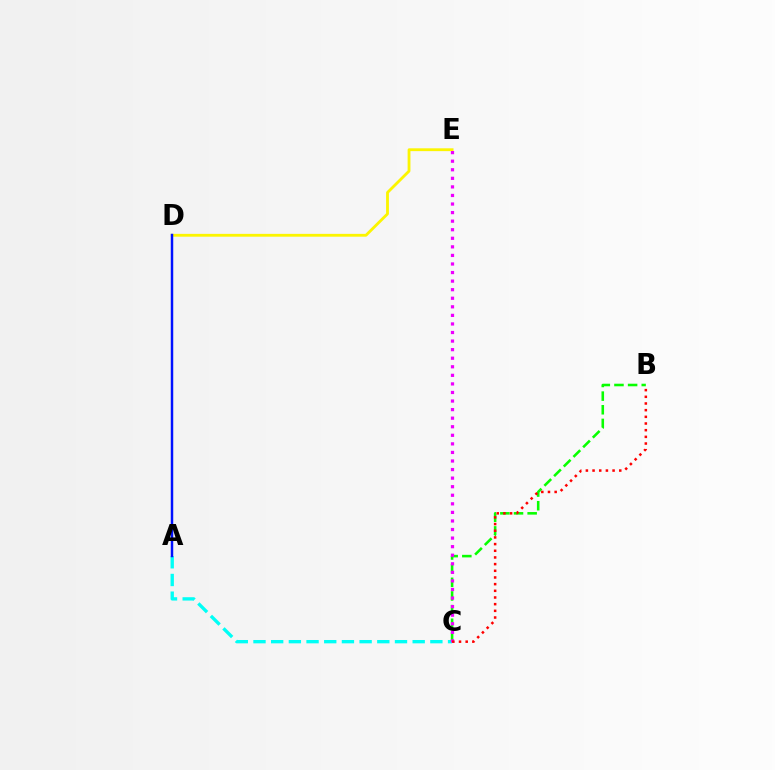{('D', 'E'): [{'color': '#fcf500', 'line_style': 'solid', 'thickness': 2.03}], ('A', 'C'): [{'color': '#00fff6', 'line_style': 'dashed', 'thickness': 2.4}], ('B', 'C'): [{'color': '#08ff00', 'line_style': 'dashed', 'thickness': 1.85}, {'color': '#ff0000', 'line_style': 'dotted', 'thickness': 1.81}], ('C', 'E'): [{'color': '#ee00ff', 'line_style': 'dotted', 'thickness': 2.33}], ('A', 'D'): [{'color': '#0010ff', 'line_style': 'solid', 'thickness': 1.77}]}